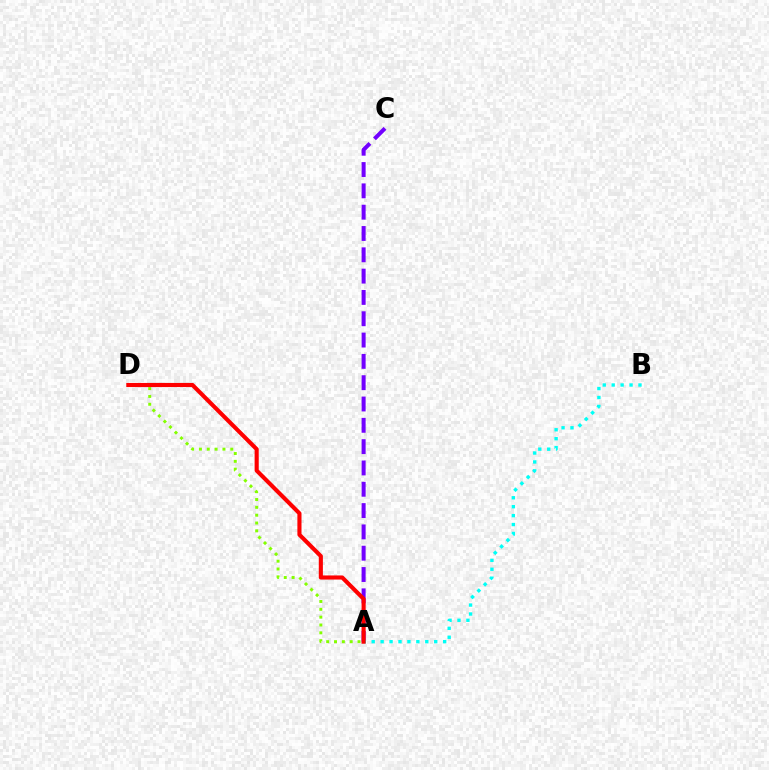{('A', 'C'): [{'color': '#7200ff', 'line_style': 'dashed', 'thickness': 2.9}], ('A', 'D'): [{'color': '#84ff00', 'line_style': 'dotted', 'thickness': 2.13}, {'color': '#ff0000', 'line_style': 'solid', 'thickness': 2.96}], ('A', 'B'): [{'color': '#00fff6', 'line_style': 'dotted', 'thickness': 2.43}]}